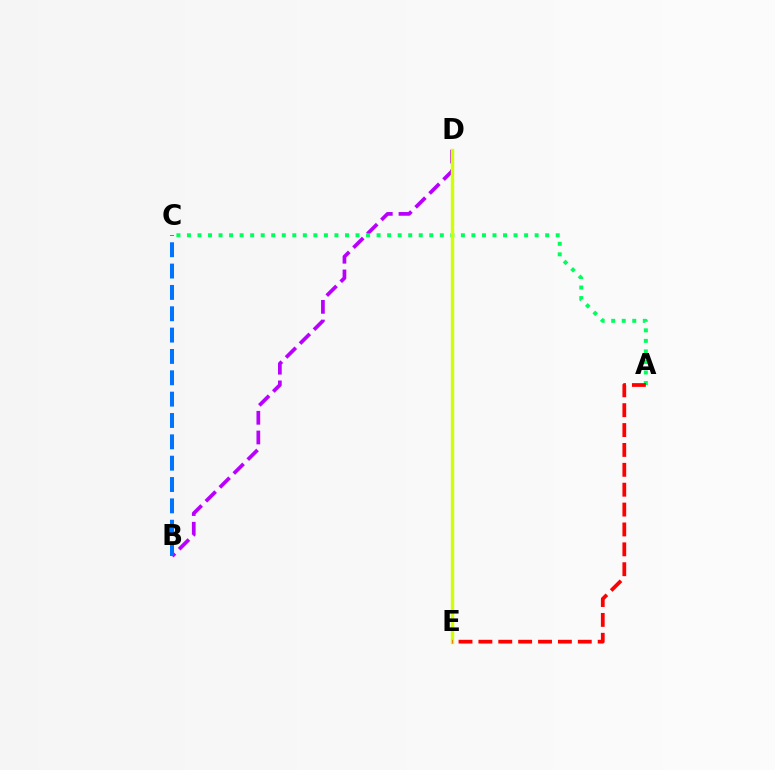{('B', 'D'): [{'color': '#b900ff', 'line_style': 'dashed', 'thickness': 2.67}], ('A', 'C'): [{'color': '#00ff5c', 'line_style': 'dotted', 'thickness': 2.86}], ('B', 'C'): [{'color': '#0074ff', 'line_style': 'dashed', 'thickness': 2.9}], ('D', 'E'): [{'color': '#d1ff00', 'line_style': 'solid', 'thickness': 2.45}], ('A', 'E'): [{'color': '#ff0000', 'line_style': 'dashed', 'thickness': 2.7}]}